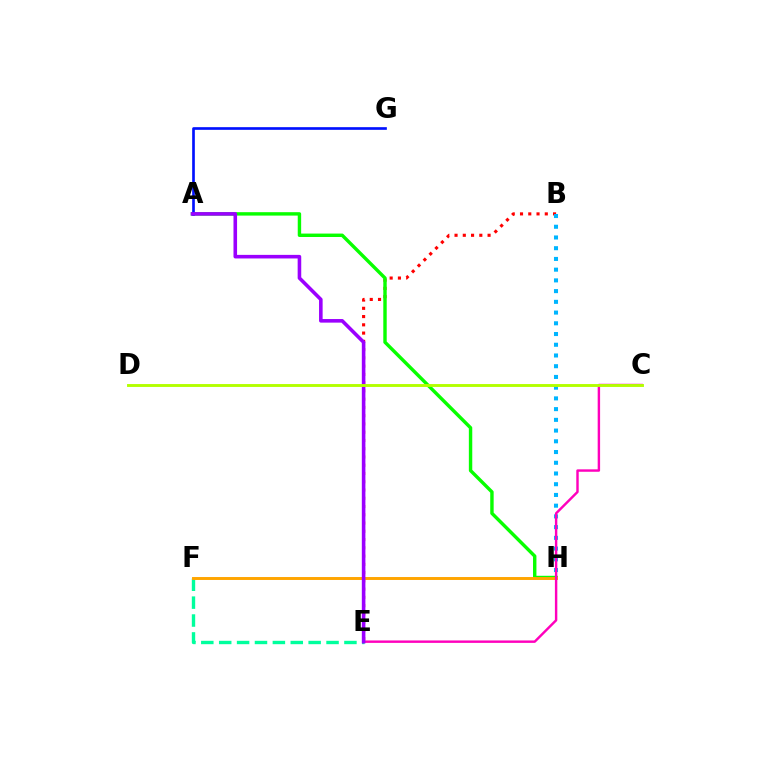{('B', 'E'): [{'color': '#ff0000', 'line_style': 'dotted', 'thickness': 2.24}], ('E', 'F'): [{'color': '#00ff9d', 'line_style': 'dashed', 'thickness': 2.43}], ('A', 'H'): [{'color': '#08ff00', 'line_style': 'solid', 'thickness': 2.46}], ('B', 'H'): [{'color': '#00b5ff', 'line_style': 'dotted', 'thickness': 2.91}], ('F', 'H'): [{'color': '#ffa500', 'line_style': 'solid', 'thickness': 2.12}], ('C', 'E'): [{'color': '#ff00bd', 'line_style': 'solid', 'thickness': 1.75}], ('A', 'G'): [{'color': '#0010ff', 'line_style': 'solid', 'thickness': 1.92}], ('A', 'E'): [{'color': '#9b00ff', 'line_style': 'solid', 'thickness': 2.58}], ('C', 'D'): [{'color': '#b3ff00', 'line_style': 'solid', 'thickness': 2.08}]}